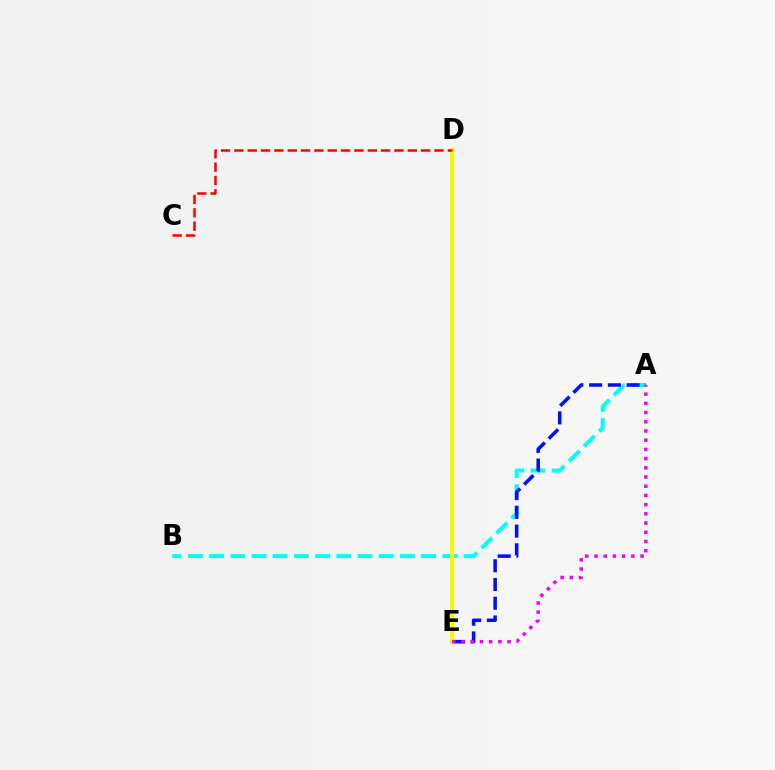{('D', 'E'): [{'color': '#08ff00', 'line_style': 'solid', 'thickness': 1.61}, {'color': '#fcf500', 'line_style': 'solid', 'thickness': 2.99}], ('A', 'B'): [{'color': '#00fff6', 'line_style': 'dashed', 'thickness': 2.88}], ('A', 'E'): [{'color': '#0010ff', 'line_style': 'dashed', 'thickness': 2.55}, {'color': '#ee00ff', 'line_style': 'dotted', 'thickness': 2.5}], ('C', 'D'): [{'color': '#ff0000', 'line_style': 'dashed', 'thickness': 1.81}]}